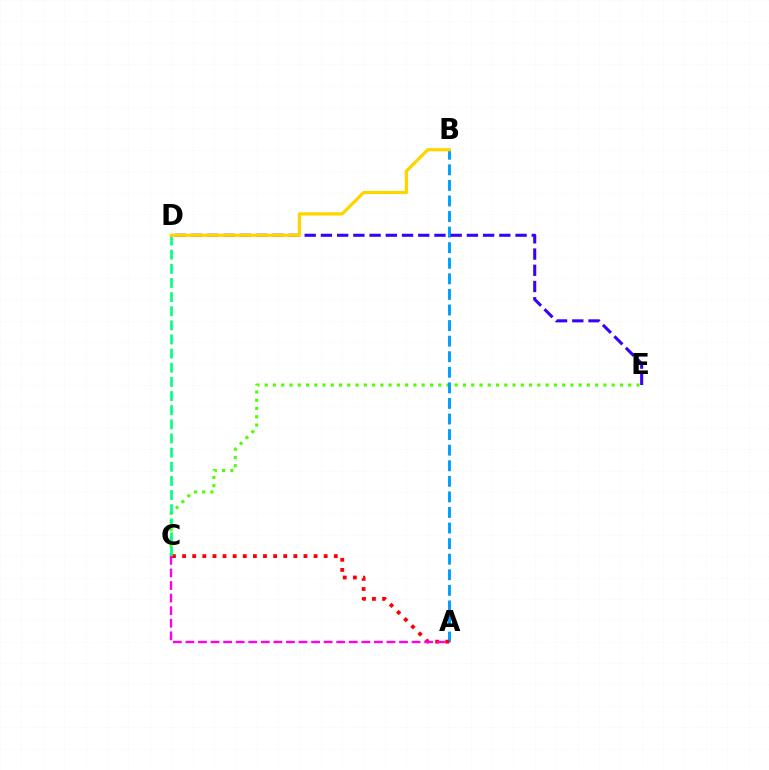{('C', 'E'): [{'color': '#4fff00', 'line_style': 'dotted', 'thickness': 2.24}], ('A', 'B'): [{'color': '#009eff', 'line_style': 'dashed', 'thickness': 2.12}], ('A', 'C'): [{'color': '#ff0000', 'line_style': 'dotted', 'thickness': 2.75}, {'color': '#ff00ed', 'line_style': 'dashed', 'thickness': 1.71}], ('C', 'D'): [{'color': '#00ff86', 'line_style': 'dashed', 'thickness': 1.92}], ('D', 'E'): [{'color': '#3700ff', 'line_style': 'dashed', 'thickness': 2.2}], ('B', 'D'): [{'color': '#ffd500', 'line_style': 'solid', 'thickness': 2.33}]}